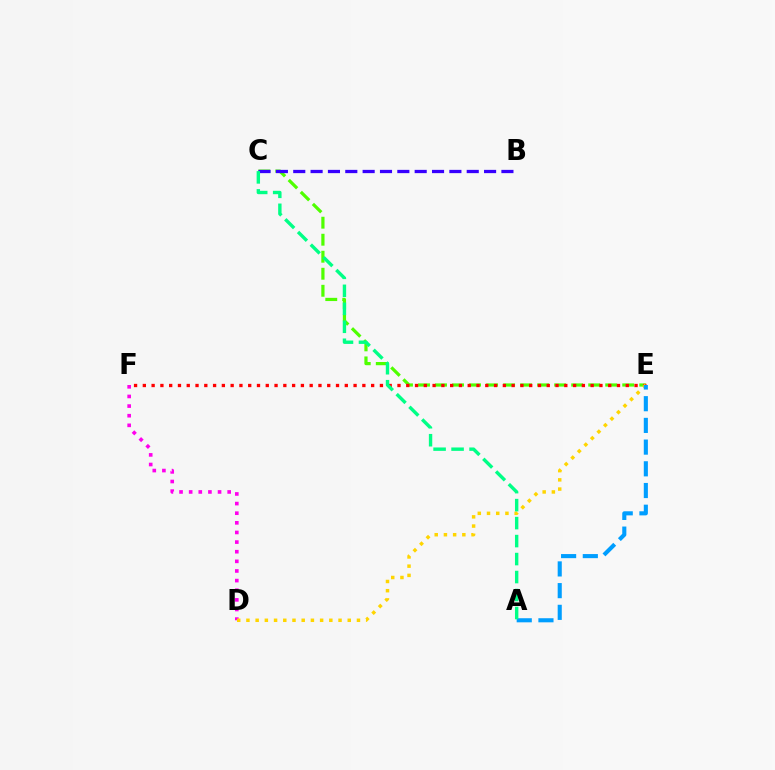{('C', 'E'): [{'color': '#4fff00', 'line_style': 'dashed', 'thickness': 2.31}], ('B', 'C'): [{'color': '#3700ff', 'line_style': 'dashed', 'thickness': 2.36}], ('D', 'F'): [{'color': '#ff00ed', 'line_style': 'dotted', 'thickness': 2.62}], ('E', 'F'): [{'color': '#ff0000', 'line_style': 'dotted', 'thickness': 2.39}], ('D', 'E'): [{'color': '#ffd500', 'line_style': 'dotted', 'thickness': 2.5}], ('A', 'E'): [{'color': '#009eff', 'line_style': 'dashed', 'thickness': 2.95}], ('A', 'C'): [{'color': '#00ff86', 'line_style': 'dashed', 'thickness': 2.44}]}